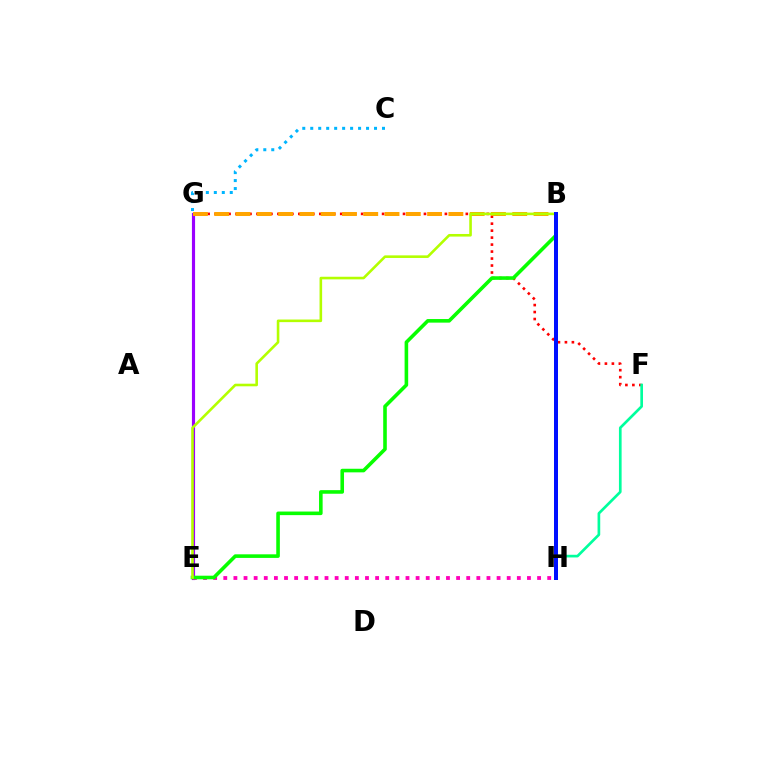{('E', 'G'): [{'color': '#9b00ff', 'line_style': 'solid', 'thickness': 2.26}], ('E', 'H'): [{'color': '#ff00bd', 'line_style': 'dotted', 'thickness': 2.75}], ('F', 'G'): [{'color': '#ff0000', 'line_style': 'dotted', 'thickness': 1.9}], ('B', 'G'): [{'color': '#ffa500', 'line_style': 'dashed', 'thickness': 2.89}], ('F', 'H'): [{'color': '#00ff9d', 'line_style': 'solid', 'thickness': 1.92}], ('B', 'E'): [{'color': '#08ff00', 'line_style': 'solid', 'thickness': 2.59}, {'color': '#b3ff00', 'line_style': 'solid', 'thickness': 1.87}], ('C', 'G'): [{'color': '#00b5ff', 'line_style': 'dotted', 'thickness': 2.17}], ('B', 'H'): [{'color': '#0010ff', 'line_style': 'solid', 'thickness': 2.88}]}